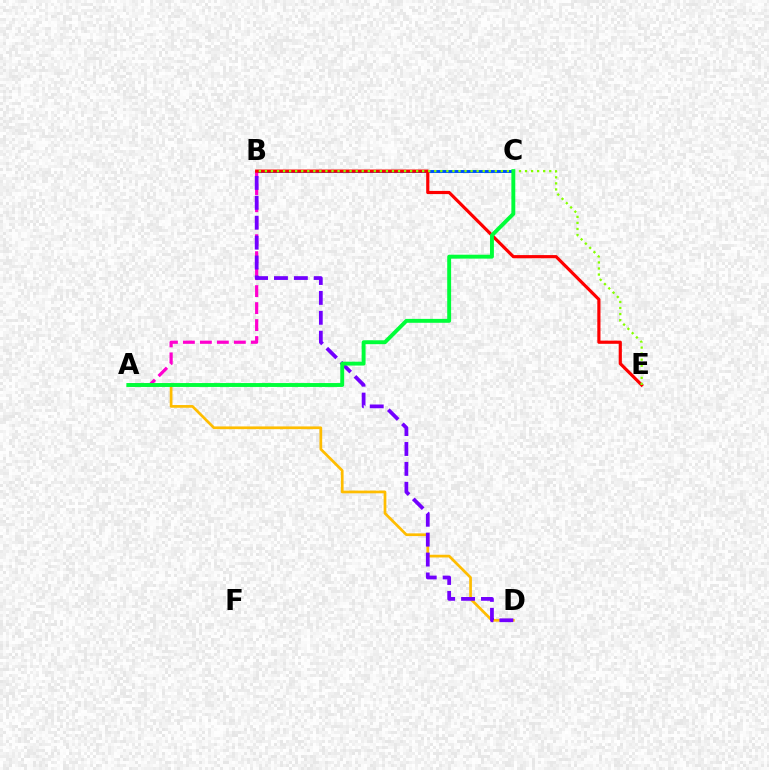{('B', 'C'): [{'color': '#00fff6', 'line_style': 'solid', 'thickness': 2.08}, {'color': '#004bff', 'line_style': 'solid', 'thickness': 2.05}], ('A', 'D'): [{'color': '#ffbd00', 'line_style': 'solid', 'thickness': 1.95}], ('A', 'B'): [{'color': '#ff00cf', 'line_style': 'dashed', 'thickness': 2.31}], ('B', 'D'): [{'color': '#7200ff', 'line_style': 'dashed', 'thickness': 2.7}], ('B', 'E'): [{'color': '#ff0000', 'line_style': 'solid', 'thickness': 2.29}, {'color': '#84ff00', 'line_style': 'dotted', 'thickness': 1.64}], ('A', 'C'): [{'color': '#00ff39', 'line_style': 'solid', 'thickness': 2.81}]}